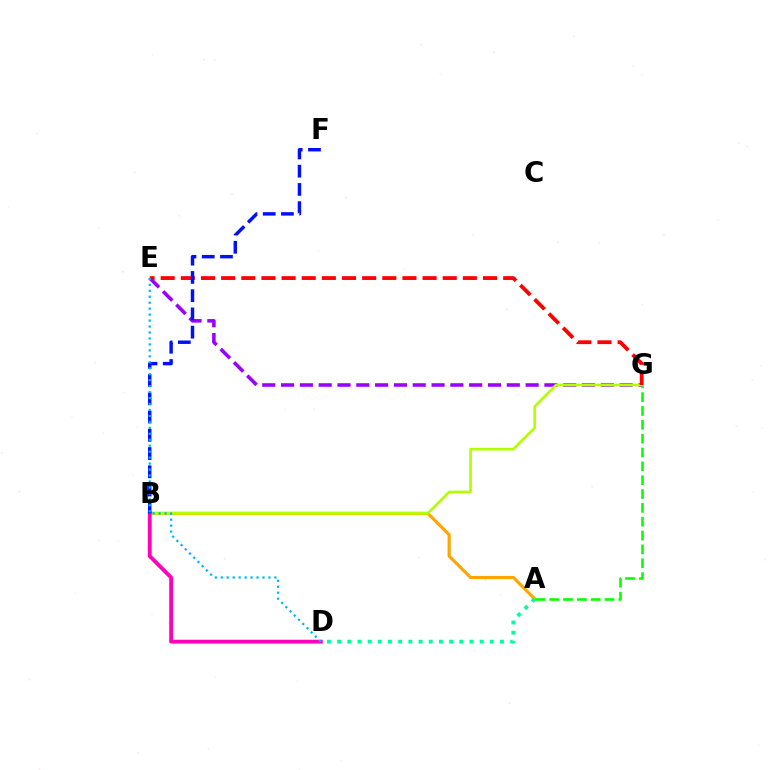{('A', 'B'): [{'color': '#ffa500', 'line_style': 'solid', 'thickness': 2.27}], ('E', 'G'): [{'color': '#9b00ff', 'line_style': 'dashed', 'thickness': 2.56}, {'color': '#ff0000', 'line_style': 'dashed', 'thickness': 2.74}], ('B', 'G'): [{'color': '#b3ff00', 'line_style': 'solid', 'thickness': 1.94}], ('A', 'G'): [{'color': '#08ff00', 'line_style': 'dashed', 'thickness': 1.88}], ('B', 'D'): [{'color': '#ff00bd', 'line_style': 'solid', 'thickness': 2.76}], ('B', 'F'): [{'color': '#0010ff', 'line_style': 'dashed', 'thickness': 2.48}], ('A', 'D'): [{'color': '#00ff9d', 'line_style': 'dotted', 'thickness': 2.77}], ('D', 'E'): [{'color': '#00b5ff', 'line_style': 'dotted', 'thickness': 1.62}]}